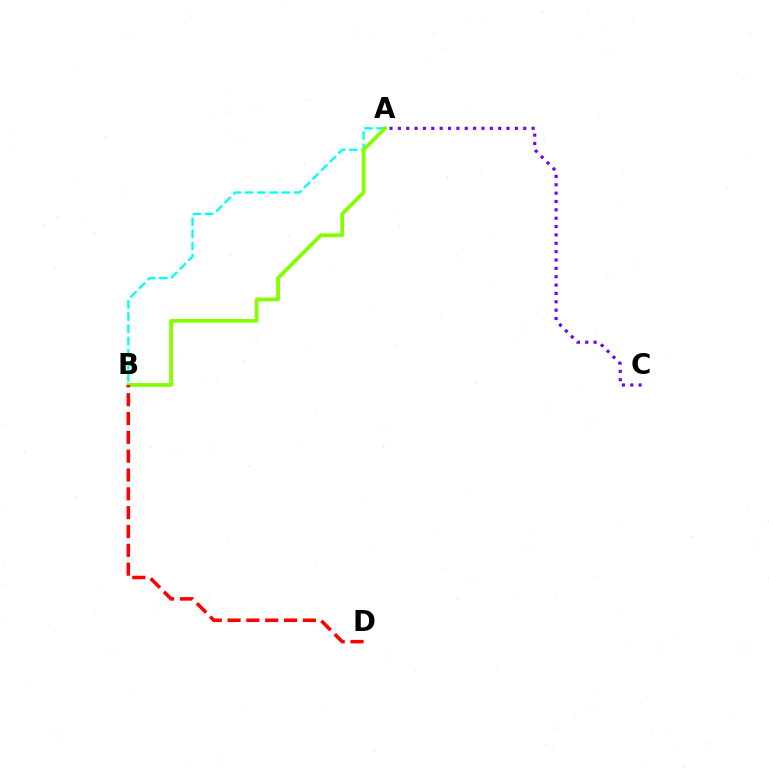{('A', 'B'): [{'color': '#00fff6', 'line_style': 'dashed', 'thickness': 1.66}, {'color': '#84ff00', 'line_style': 'solid', 'thickness': 2.71}], ('B', 'D'): [{'color': '#ff0000', 'line_style': 'dashed', 'thickness': 2.56}], ('A', 'C'): [{'color': '#7200ff', 'line_style': 'dotted', 'thickness': 2.27}]}